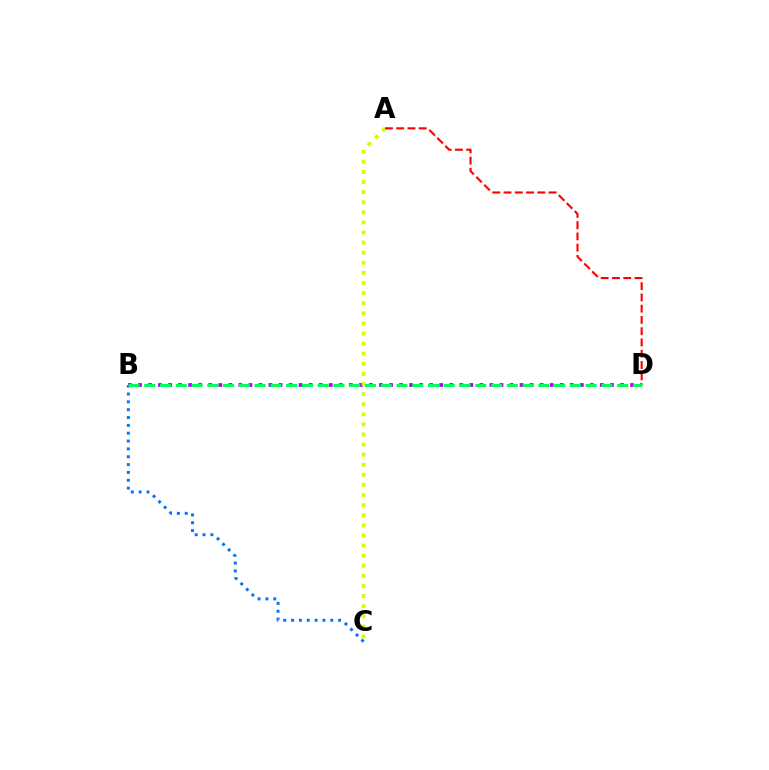{('B', 'D'): [{'color': '#b900ff', 'line_style': 'dotted', 'thickness': 2.73}, {'color': '#00ff5c', 'line_style': 'dashed', 'thickness': 2.14}], ('A', 'C'): [{'color': '#d1ff00', 'line_style': 'dotted', 'thickness': 2.74}], ('B', 'C'): [{'color': '#0074ff', 'line_style': 'dotted', 'thickness': 2.13}], ('A', 'D'): [{'color': '#ff0000', 'line_style': 'dashed', 'thickness': 1.53}]}